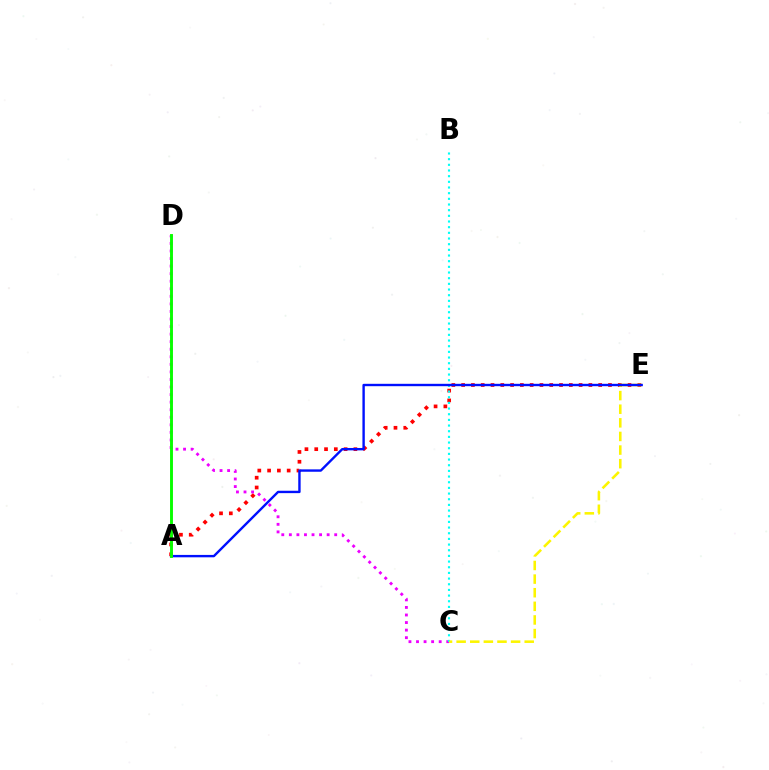{('A', 'E'): [{'color': '#ff0000', 'line_style': 'dotted', 'thickness': 2.66}, {'color': '#0010ff', 'line_style': 'solid', 'thickness': 1.72}], ('C', 'D'): [{'color': '#ee00ff', 'line_style': 'dotted', 'thickness': 2.05}], ('B', 'C'): [{'color': '#00fff6', 'line_style': 'dotted', 'thickness': 1.54}], ('C', 'E'): [{'color': '#fcf500', 'line_style': 'dashed', 'thickness': 1.85}], ('A', 'D'): [{'color': '#08ff00', 'line_style': 'solid', 'thickness': 2.09}]}